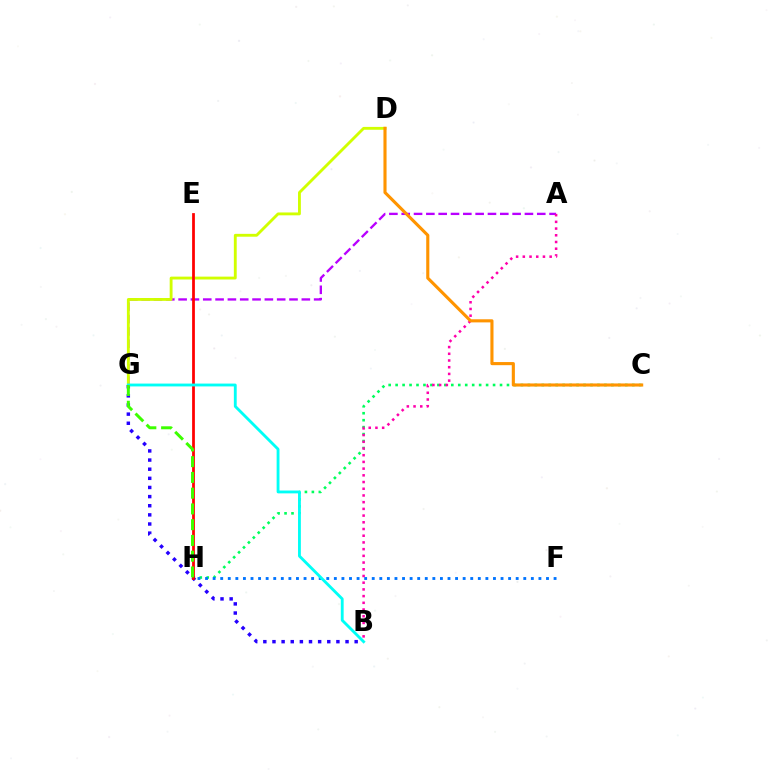{('A', 'G'): [{'color': '#b900ff', 'line_style': 'dashed', 'thickness': 1.67}], ('C', 'H'): [{'color': '#00ff5c', 'line_style': 'dotted', 'thickness': 1.89}], ('D', 'G'): [{'color': '#d1ff00', 'line_style': 'solid', 'thickness': 2.06}], ('A', 'B'): [{'color': '#ff00ac', 'line_style': 'dotted', 'thickness': 1.82}], ('B', 'G'): [{'color': '#2500ff', 'line_style': 'dotted', 'thickness': 2.48}, {'color': '#00fff6', 'line_style': 'solid', 'thickness': 2.05}], ('E', 'H'): [{'color': '#ff0000', 'line_style': 'solid', 'thickness': 1.99}], ('C', 'D'): [{'color': '#ff9400', 'line_style': 'solid', 'thickness': 2.24}], ('F', 'H'): [{'color': '#0074ff', 'line_style': 'dotted', 'thickness': 2.06}], ('G', 'H'): [{'color': '#3dff00', 'line_style': 'dashed', 'thickness': 2.14}]}